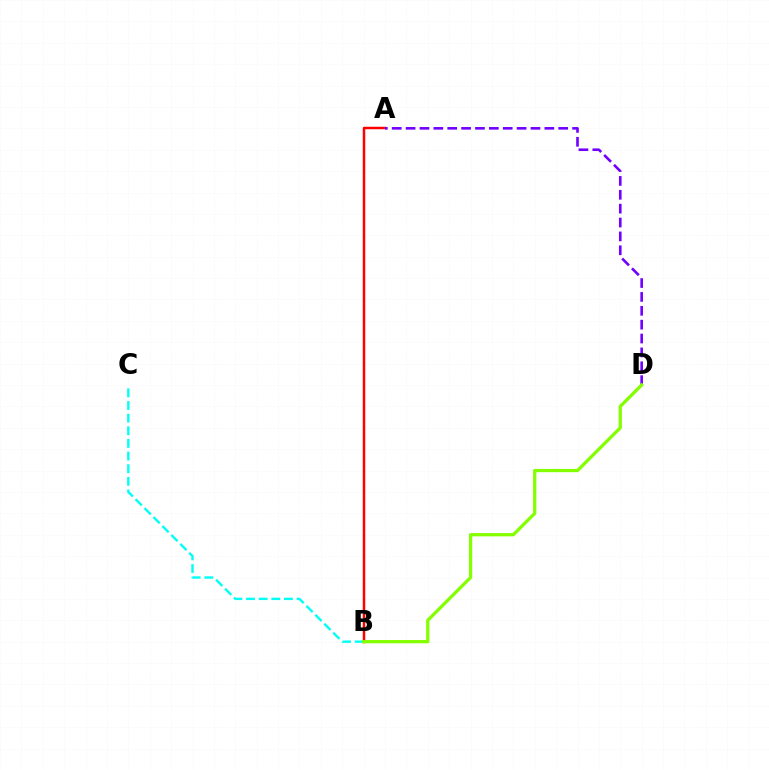{('B', 'C'): [{'color': '#00fff6', 'line_style': 'dashed', 'thickness': 1.72}], ('A', 'B'): [{'color': '#ff0000', 'line_style': 'solid', 'thickness': 1.79}], ('A', 'D'): [{'color': '#7200ff', 'line_style': 'dashed', 'thickness': 1.88}], ('B', 'D'): [{'color': '#84ff00', 'line_style': 'solid', 'thickness': 2.35}]}